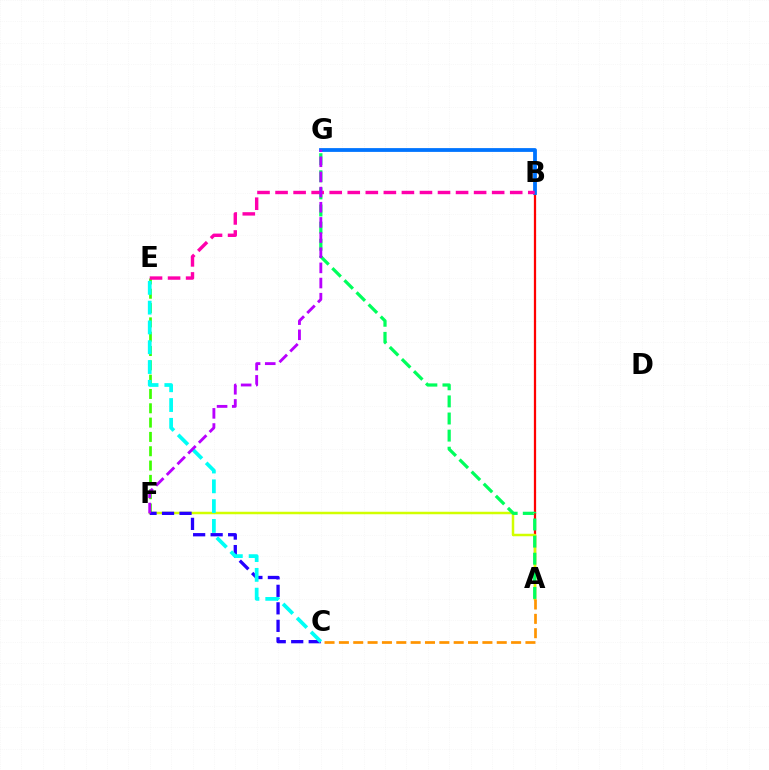{('A', 'B'): [{'color': '#ff0000', 'line_style': 'solid', 'thickness': 1.63}], ('A', 'F'): [{'color': '#d1ff00', 'line_style': 'solid', 'thickness': 1.79}], ('E', 'F'): [{'color': '#3dff00', 'line_style': 'dashed', 'thickness': 1.94}], ('A', 'G'): [{'color': '#00ff5c', 'line_style': 'dashed', 'thickness': 2.32}], ('C', 'F'): [{'color': '#2500ff', 'line_style': 'dashed', 'thickness': 2.38}], ('C', 'E'): [{'color': '#00fff6', 'line_style': 'dashed', 'thickness': 2.69}], ('A', 'C'): [{'color': '#ff9400', 'line_style': 'dashed', 'thickness': 1.95}], ('B', 'G'): [{'color': '#0074ff', 'line_style': 'solid', 'thickness': 2.73}], ('B', 'E'): [{'color': '#ff00ac', 'line_style': 'dashed', 'thickness': 2.45}], ('F', 'G'): [{'color': '#b900ff', 'line_style': 'dashed', 'thickness': 2.06}]}